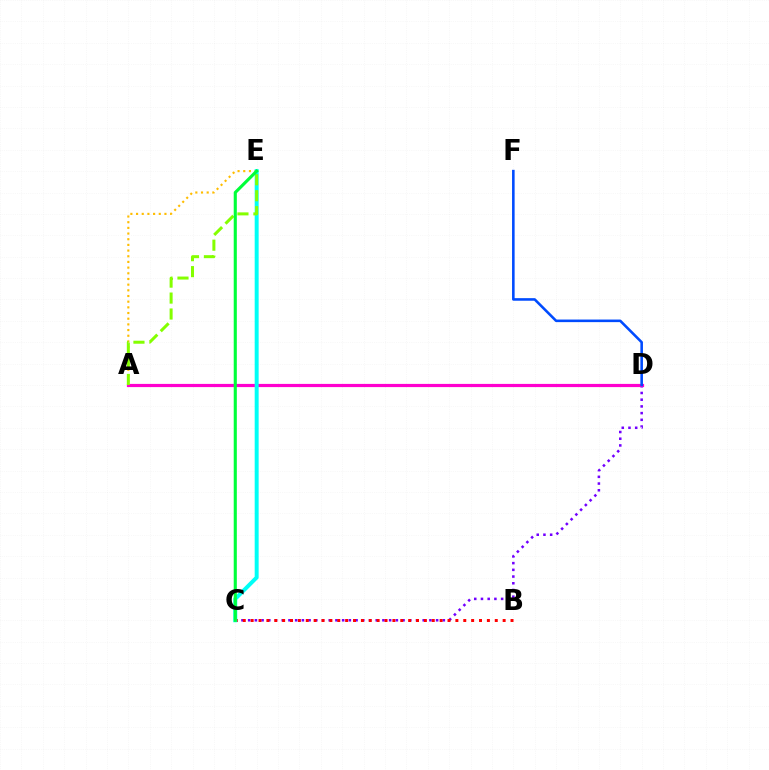{('C', 'D'): [{'color': '#7200ff', 'line_style': 'dotted', 'thickness': 1.82}], ('A', 'D'): [{'color': '#ff00cf', 'line_style': 'solid', 'thickness': 2.3}], ('D', 'F'): [{'color': '#004bff', 'line_style': 'solid', 'thickness': 1.86}], ('A', 'E'): [{'color': '#ffbd00', 'line_style': 'dotted', 'thickness': 1.54}, {'color': '#84ff00', 'line_style': 'dashed', 'thickness': 2.17}], ('B', 'C'): [{'color': '#ff0000', 'line_style': 'dotted', 'thickness': 2.14}], ('C', 'E'): [{'color': '#00fff6', 'line_style': 'solid', 'thickness': 2.85}, {'color': '#00ff39', 'line_style': 'solid', 'thickness': 2.24}]}